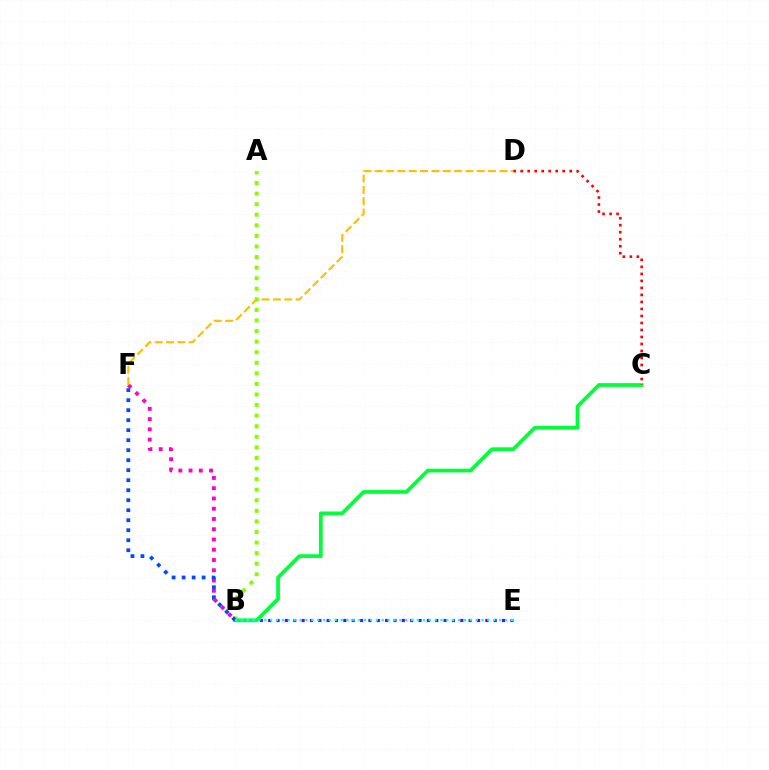{('B', 'E'): [{'color': '#7200ff', 'line_style': 'dotted', 'thickness': 2.27}, {'color': '#00fff6', 'line_style': 'dotted', 'thickness': 1.6}], ('B', 'F'): [{'color': '#ff00cf', 'line_style': 'dotted', 'thickness': 2.79}, {'color': '#004bff', 'line_style': 'dotted', 'thickness': 2.72}], ('B', 'C'): [{'color': '#00ff39', 'line_style': 'solid', 'thickness': 2.68}], ('D', 'F'): [{'color': '#ffbd00', 'line_style': 'dashed', 'thickness': 1.54}], ('A', 'B'): [{'color': '#84ff00', 'line_style': 'dotted', 'thickness': 2.87}], ('C', 'D'): [{'color': '#ff0000', 'line_style': 'dotted', 'thickness': 1.9}]}